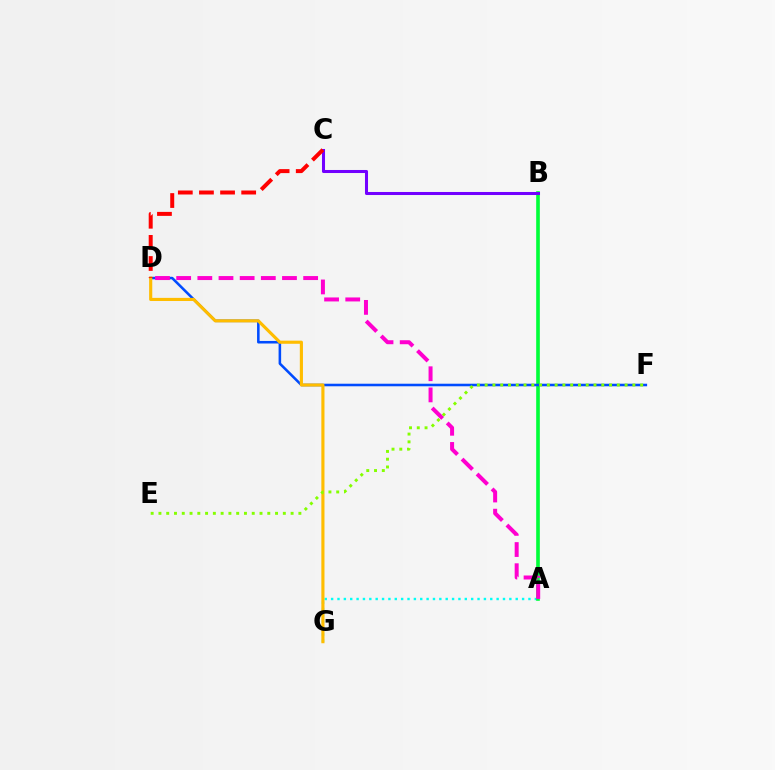{('A', 'G'): [{'color': '#00fff6', 'line_style': 'dotted', 'thickness': 1.73}], ('A', 'B'): [{'color': '#00ff39', 'line_style': 'solid', 'thickness': 2.62}], ('D', 'F'): [{'color': '#004bff', 'line_style': 'solid', 'thickness': 1.84}], ('A', 'D'): [{'color': '#ff00cf', 'line_style': 'dashed', 'thickness': 2.87}], ('B', 'C'): [{'color': '#7200ff', 'line_style': 'solid', 'thickness': 2.19}], ('D', 'G'): [{'color': '#ffbd00', 'line_style': 'solid', 'thickness': 2.26}], ('C', 'D'): [{'color': '#ff0000', 'line_style': 'dashed', 'thickness': 2.87}], ('E', 'F'): [{'color': '#84ff00', 'line_style': 'dotted', 'thickness': 2.11}]}